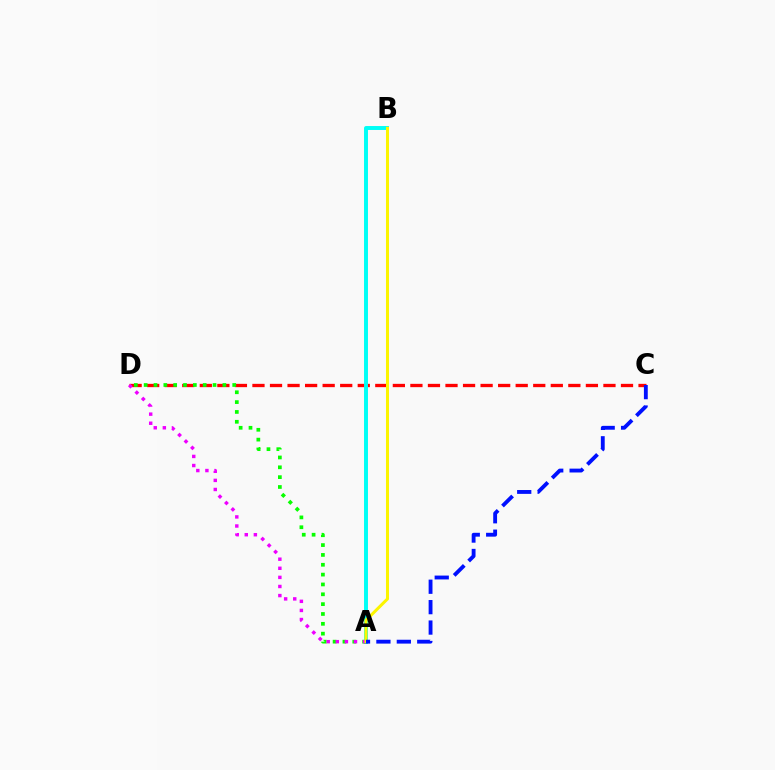{('C', 'D'): [{'color': '#ff0000', 'line_style': 'dashed', 'thickness': 2.38}], ('A', 'B'): [{'color': '#00fff6', 'line_style': 'solid', 'thickness': 2.84}, {'color': '#fcf500', 'line_style': 'solid', 'thickness': 2.18}], ('A', 'D'): [{'color': '#08ff00', 'line_style': 'dotted', 'thickness': 2.67}, {'color': '#ee00ff', 'line_style': 'dotted', 'thickness': 2.47}], ('A', 'C'): [{'color': '#0010ff', 'line_style': 'dashed', 'thickness': 2.77}]}